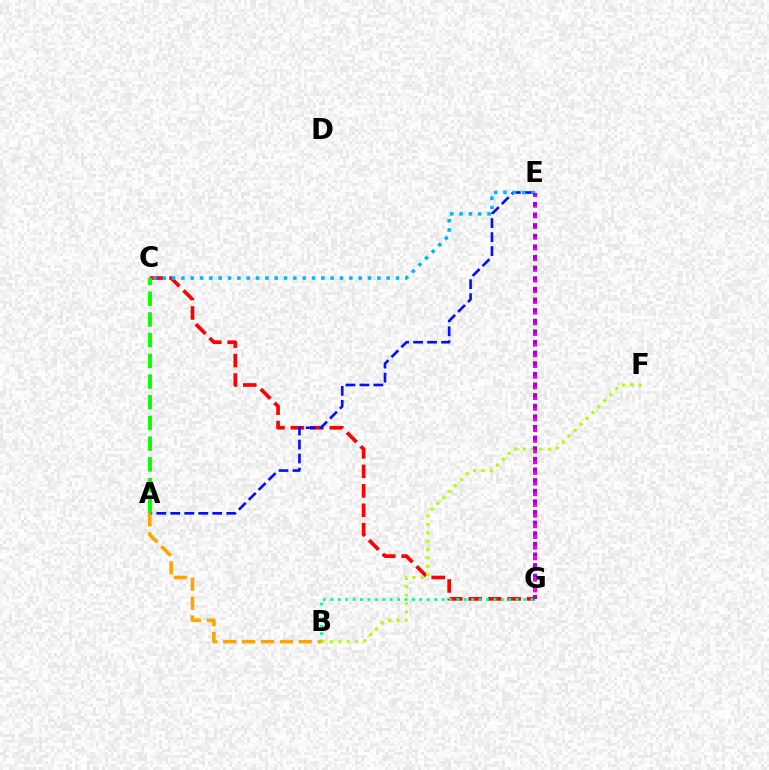{('C', 'G'): [{'color': '#ff0000', 'line_style': 'dashed', 'thickness': 2.64}], ('E', 'G'): [{'color': '#ff00bd', 'line_style': 'dotted', 'thickness': 2.9}, {'color': '#9b00ff', 'line_style': 'dotted', 'thickness': 2.89}], ('A', 'E'): [{'color': '#0010ff', 'line_style': 'dashed', 'thickness': 1.9}], ('B', 'G'): [{'color': '#00ff9d', 'line_style': 'dotted', 'thickness': 2.01}], ('A', 'B'): [{'color': '#ffa500', 'line_style': 'dashed', 'thickness': 2.57}], ('C', 'E'): [{'color': '#00b5ff', 'line_style': 'dotted', 'thickness': 2.54}], ('A', 'C'): [{'color': '#08ff00', 'line_style': 'dashed', 'thickness': 2.81}], ('B', 'F'): [{'color': '#b3ff00', 'line_style': 'dotted', 'thickness': 2.28}]}